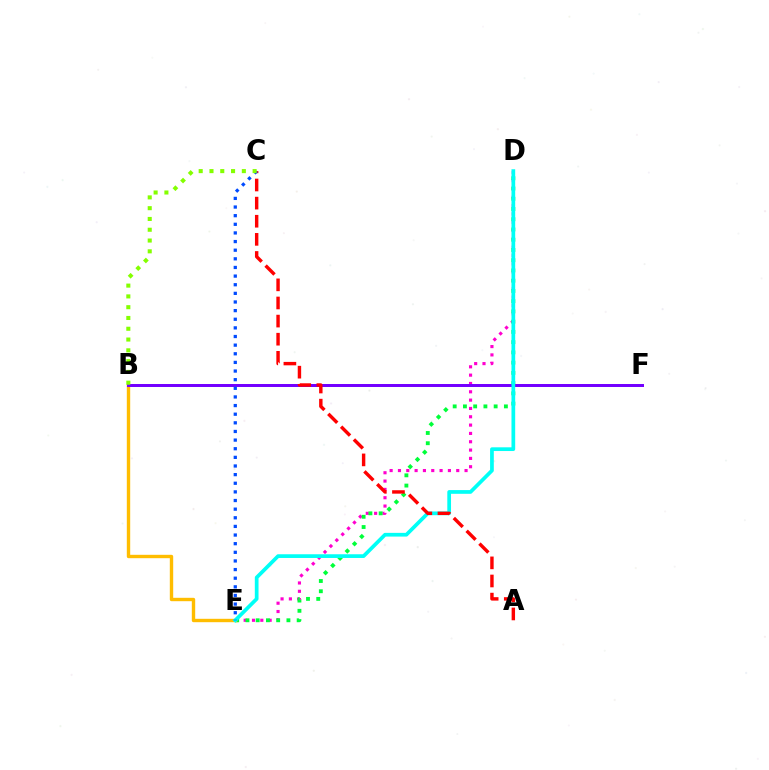{('D', 'E'): [{'color': '#ff00cf', 'line_style': 'dotted', 'thickness': 2.26}, {'color': '#00ff39', 'line_style': 'dotted', 'thickness': 2.78}, {'color': '#00fff6', 'line_style': 'solid', 'thickness': 2.68}], ('B', 'E'): [{'color': '#ffbd00', 'line_style': 'solid', 'thickness': 2.44}], ('B', 'F'): [{'color': '#7200ff', 'line_style': 'solid', 'thickness': 2.15}], ('A', 'C'): [{'color': '#ff0000', 'line_style': 'dashed', 'thickness': 2.46}], ('C', 'E'): [{'color': '#004bff', 'line_style': 'dotted', 'thickness': 2.35}], ('B', 'C'): [{'color': '#84ff00', 'line_style': 'dotted', 'thickness': 2.93}]}